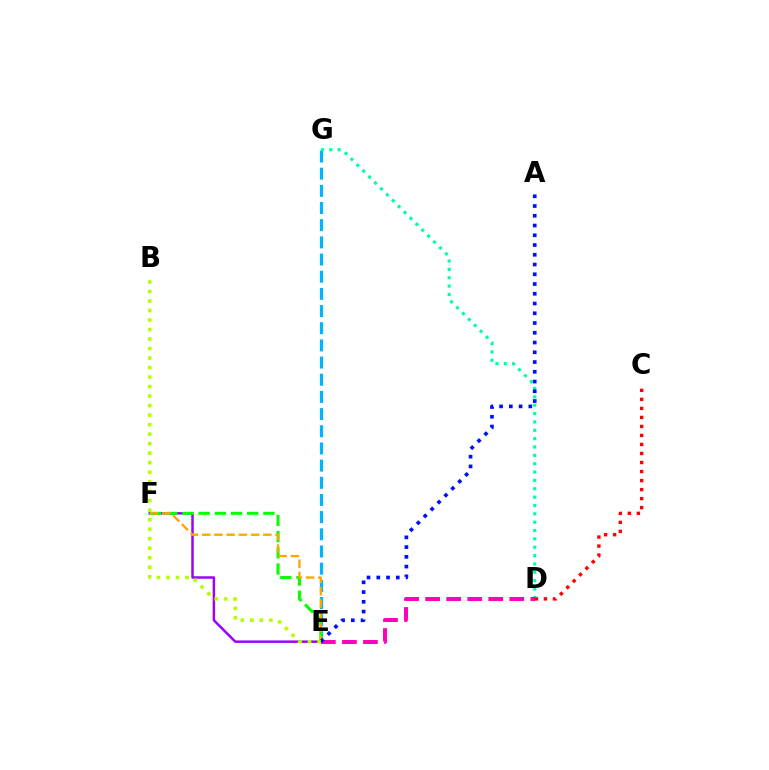{('E', 'G'): [{'color': '#00b5ff', 'line_style': 'dashed', 'thickness': 2.33}], ('E', 'F'): [{'color': '#9b00ff', 'line_style': 'solid', 'thickness': 1.77}, {'color': '#08ff00', 'line_style': 'dashed', 'thickness': 2.2}, {'color': '#ffa500', 'line_style': 'dashed', 'thickness': 1.66}], ('D', 'G'): [{'color': '#00ff9d', 'line_style': 'dotted', 'thickness': 2.27}], ('D', 'E'): [{'color': '#ff00bd', 'line_style': 'dashed', 'thickness': 2.86}], ('C', 'D'): [{'color': '#ff0000', 'line_style': 'dotted', 'thickness': 2.45}], ('A', 'E'): [{'color': '#0010ff', 'line_style': 'dotted', 'thickness': 2.65}], ('B', 'E'): [{'color': '#b3ff00', 'line_style': 'dotted', 'thickness': 2.58}]}